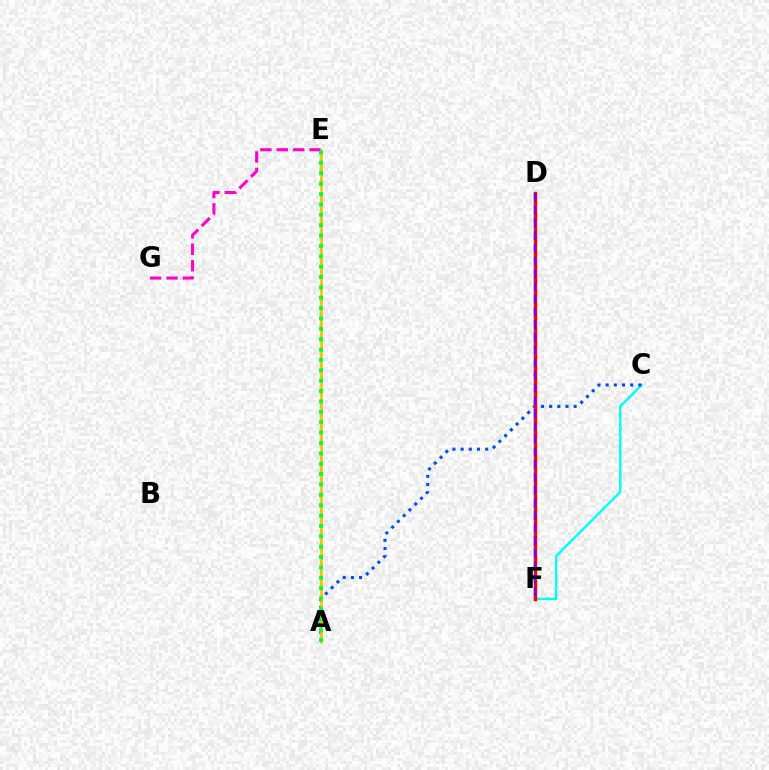{('E', 'G'): [{'color': '#ff00cf', 'line_style': 'dashed', 'thickness': 2.23}], ('C', 'F'): [{'color': '#00fff6', 'line_style': 'solid', 'thickness': 1.75}], ('A', 'E'): [{'color': '#84ff00', 'line_style': 'dashed', 'thickness': 1.76}, {'color': '#ffbd00', 'line_style': 'solid', 'thickness': 1.8}, {'color': '#00ff39', 'line_style': 'dotted', 'thickness': 2.82}], ('A', 'C'): [{'color': '#004bff', 'line_style': 'dotted', 'thickness': 2.22}], ('D', 'F'): [{'color': '#ff0000', 'line_style': 'solid', 'thickness': 2.45}, {'color': '#7200ff', 'line_style': 'dashed', 'thickness': 1.73}]}